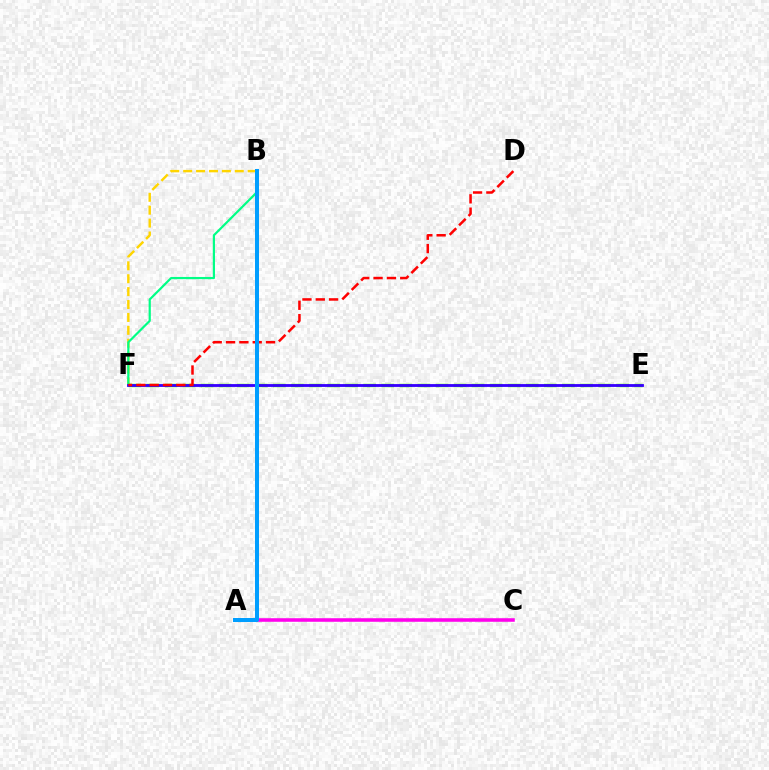{('B', 'F'): [{'color': '#ffd500', 'line_style': 'dashed', 'thickness': 1.75}, {'color': '#00ff86', 'line_style': 'solid', 'thickness': 1.58}], ('E', 'F'): [{'color': '#4fff00', 'line_style': 'dashed', 'thickness': 2.45}, {'color': '#3700ff', 'line_style': 'solid', 'thickness': 2.03}], ('A', 'C'): [{'color': '#ff00ed', 'line_style': 'solid', 'thickness': 2.56}], ('D', 'F'): [{'color': '#ff0000', 'line_style': 'dashed', 'thickness': 1.81}], ('A', 'B'): [{'color': '#009eff', 'line_style': 'solid', 'thickness': 2.88}]}